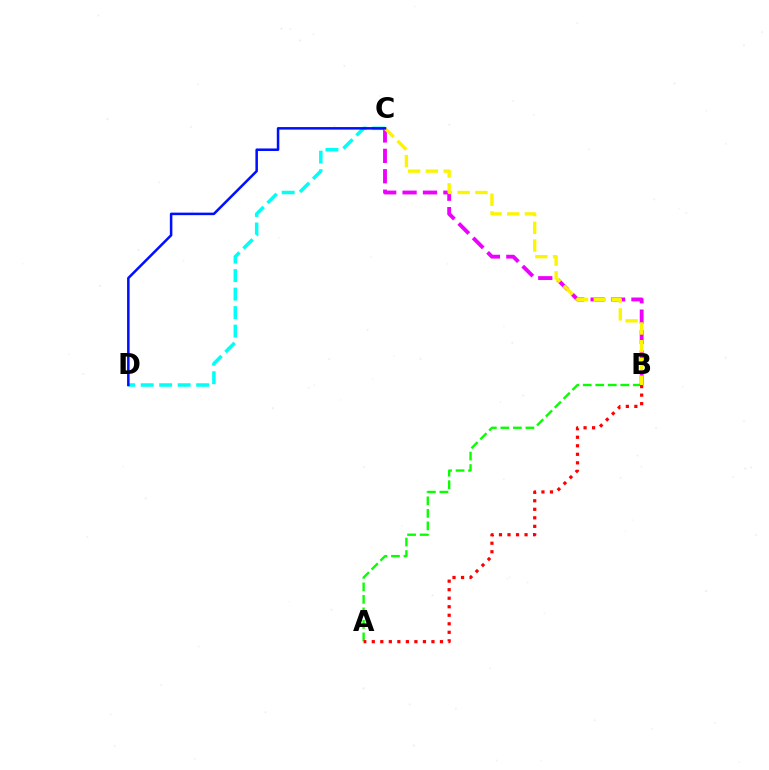{('C', 'D'): [{'color': '#00fff6', 'line_style': 'dashed', 'thickness': 2.51}, {'color': '#0010ff', 'line_style': 'solid', 'thickness': 1.82}], ('B', 'C'): [{'color': '#ee00ff', 'line_style': 'dashed', 'thickness': 2.77}, {'color': '#fcf500', 'line_style': 'dashed', 'thickness': 2.41}], ('A', 'B'): [{'color': '#08ff00', 'line_style': 'dashed', 'thickness': 1.7}, {'color': '#ff0000', 'line_style': 'dotted', 'thickness': 2.32}]}